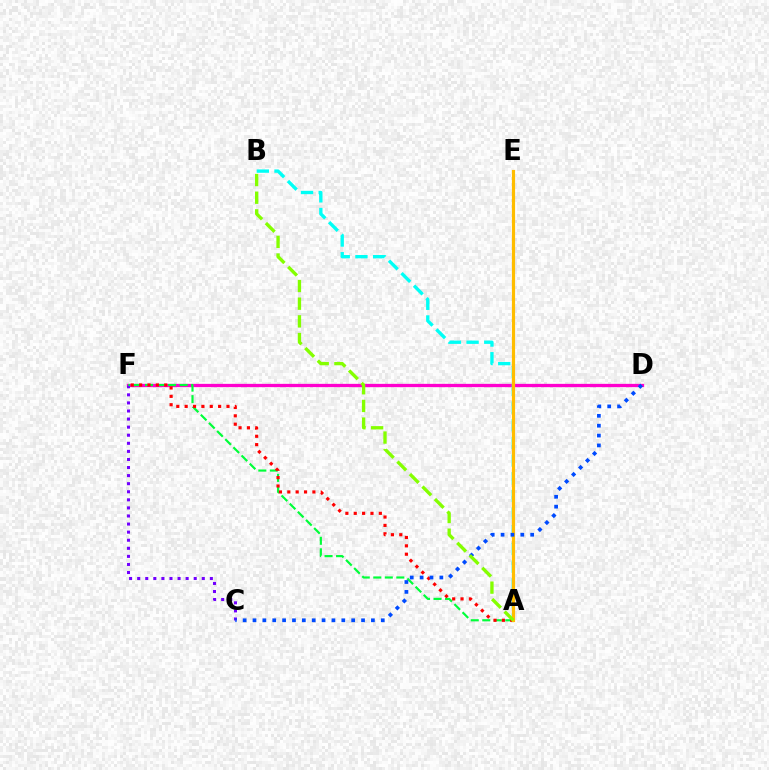{('D', 'F'): [{'color': '#ff00cf', 'line_style': 'solid', 'thickness': 2.37}], ('C', 'F'): [{'color': '#7200ff', 'line_style': 'dotted', 'thickness': 2.19}], ('A', 'F'): [{'color': '#00ff39', 'line_style': 'dashed', 'thickness': 1.56}, {'color': '#ff0000', 'line_style': 'dotted', 'thickness': 2.27}], ('A', 'B'): [{'color': '#00fff6', 'line_style': 'dashed', 'thickness': 2.4}, {'color': '#84ff00', 'line_style': 'dashed', 'thickness': 2.4}], ('A', 'E'): [{'color': '#ffbd00', 'line_style': 'solid', 'thickness': 2.28}], ('C', 'D'): [{'color': '#004bff', 'line_style': 'dotted', 'thickness': 2.68}]}